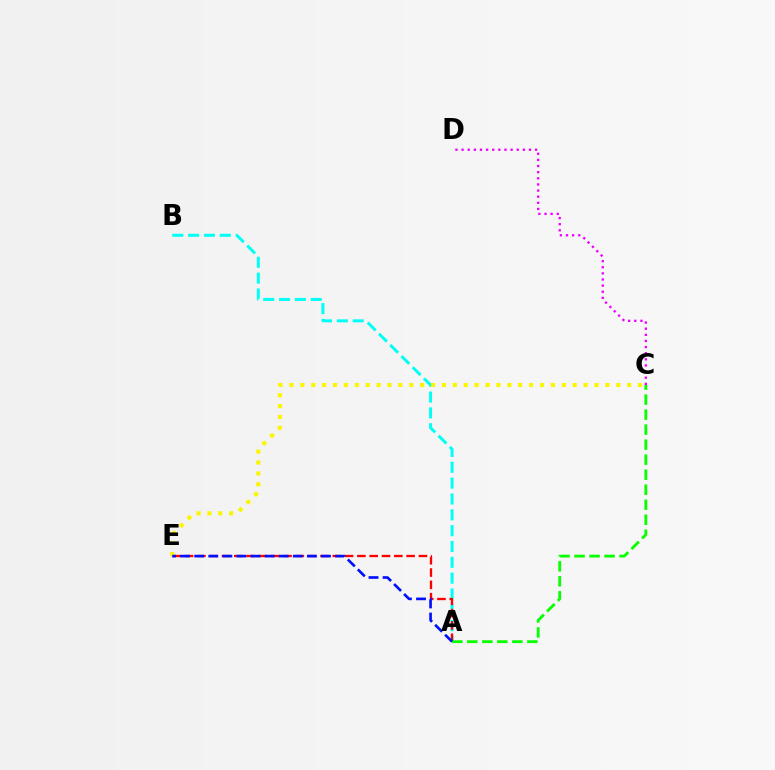{('A', 'B'): [{'color': '#00fff6', 'line_style': 'dashed', 'thickness': 2.15}], ('A', 'E'): [{'color': '#ff0000', 'line_style': 'dashed', 'thickness': 1.67}, {'color': '#0010ff', 'line_style': 'dashed', 'thickness': 1.91}], ('C', 'E'): [{'color': '#fcf500', 'line_style': 'dotted', 'thickness': 2.96}], ('C', 'D'): [{'color': '#ee00ff', 'line_style': 'dotted', 'thickness': 1.67}], ('A', 'C'): [{'color': '#08ff00', 'line_style': 'dashed', 'thickness': 2.04}]}